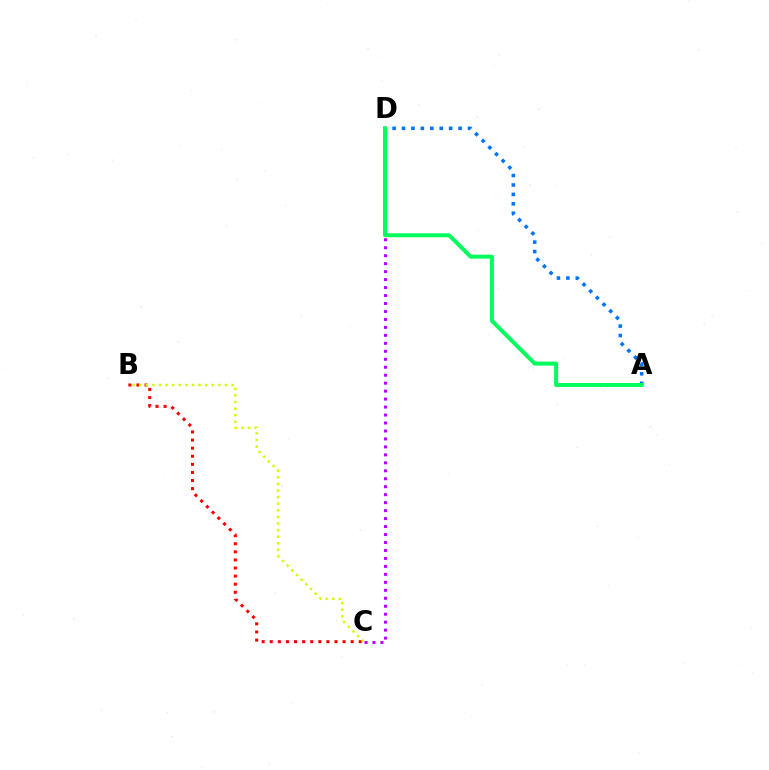{('A', 'D'): [{'color': '#0074ff', 'line_style': 'dotted', 'thickness': 2.56}, {'color': '#00ff5c', 'line_style': 'solid', 'thickness': 2.85}], ('C', 'D'): [{'color': '#b900ff', 'line_style': 'dotted', 'thickness': 2.16}], ('B', 'C'): [{'color': '#ff0000', 'line_style': 'dotted', 'thickness': 2.2}, {'color': '#d1ff00', 'line_style': 'dotted', 'thickness': 1.79}]}